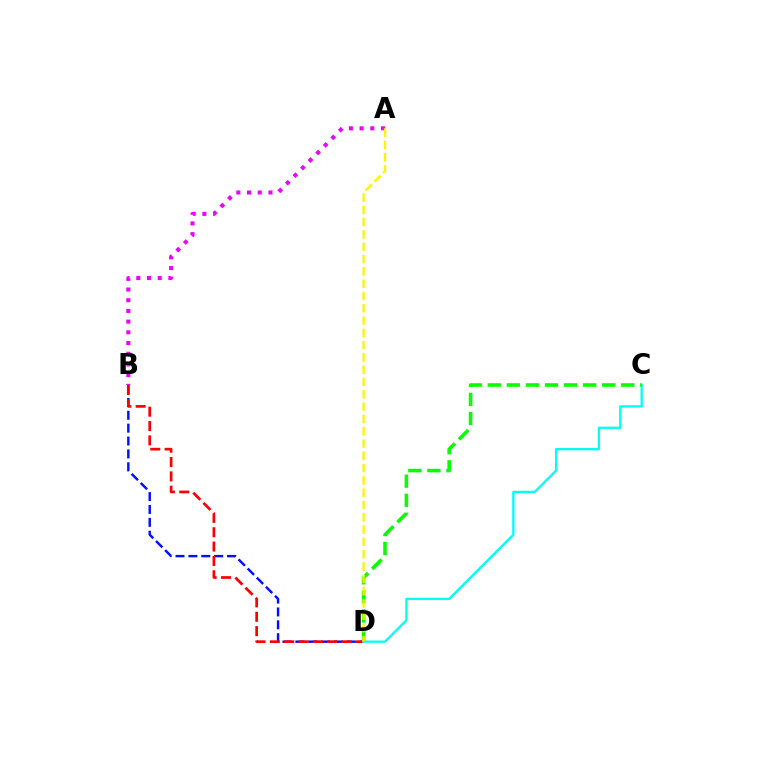{('A', 'B'): [{'color': '#ee00ff', 'line_style': 'dotted', 'thickness': 2.91}], ('B', 'D'): [{'color': '#0010ff', 'line_style': 'dashed', 'thickness': 1.75}, {'color': '#ff0000', 'line_style': 'dashed', 'thickness': 1.95}], ('C', 'D'): [{'color': '#00fff6', 'line_style': 'solid', 'thickness': 1.66}, {'color': '#08ff00', 'line_style': 'dashed', 'thickness': 2.59}], ('A', 'D'): [{'color': '#fcf500', 'line_style': 'dashed', 'thickness': 1.67}]}